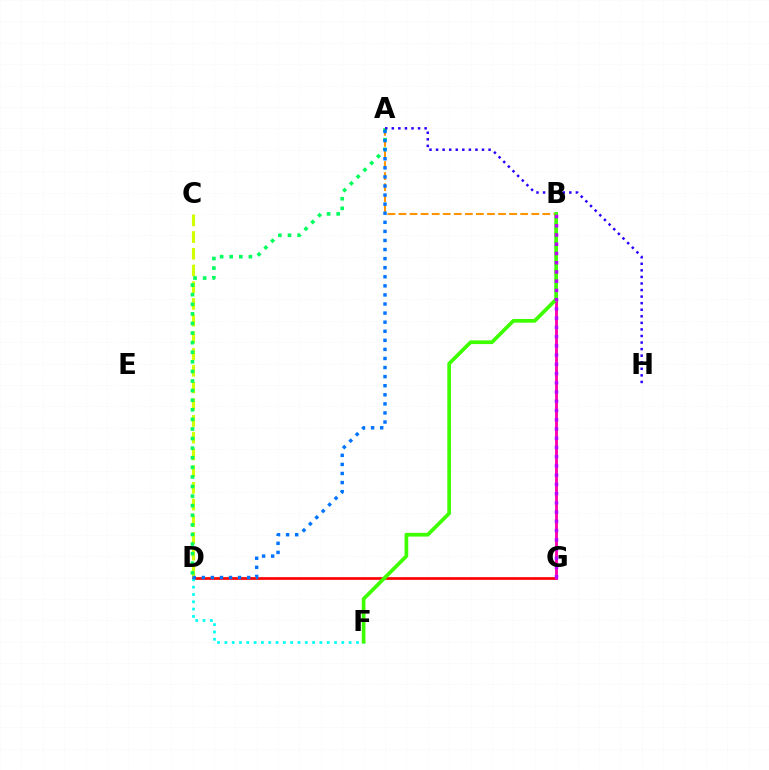{('A', 'B'): [{'color': '#ff9400', 'line_style': 'dashed', 'thickness': 1.5}], ('D', 'G'): [{'color': '#ff0000', 'line_style': 'solid', 'thickness': 1.93}], ('D', 'F'): [{'color': '#00fff6', 'line_style': 'dotted', 'thickness': 1.99}], ('B', 'G'): [{'color': '#ff00ac', 'line_style': 'solid', 'thickness': 2.06}, {'color': '#b900ff', 'line_style': 'dotted', 'thickness': 2.51}], ('C', 'D'): [{'color': '#d1ff00', 'line_style': 'dashed', 'thickness': 2.27}], ('A', 'D'): [{'color': '#00ff5c', 'line_style': 'dotted', 'thickness': 2.61}, {'color': '#0074ff', 'line_style': 'dotted', 'thickness': 2.47}], ('A', 'H'): [{'color': '#2500ff', 'line_style': 'dotted', 'thickness': 1.78}], ('B', 'F'): [{'color': '#3dff00', 'line_style': 'solid', 'thickness': 2.66}]}